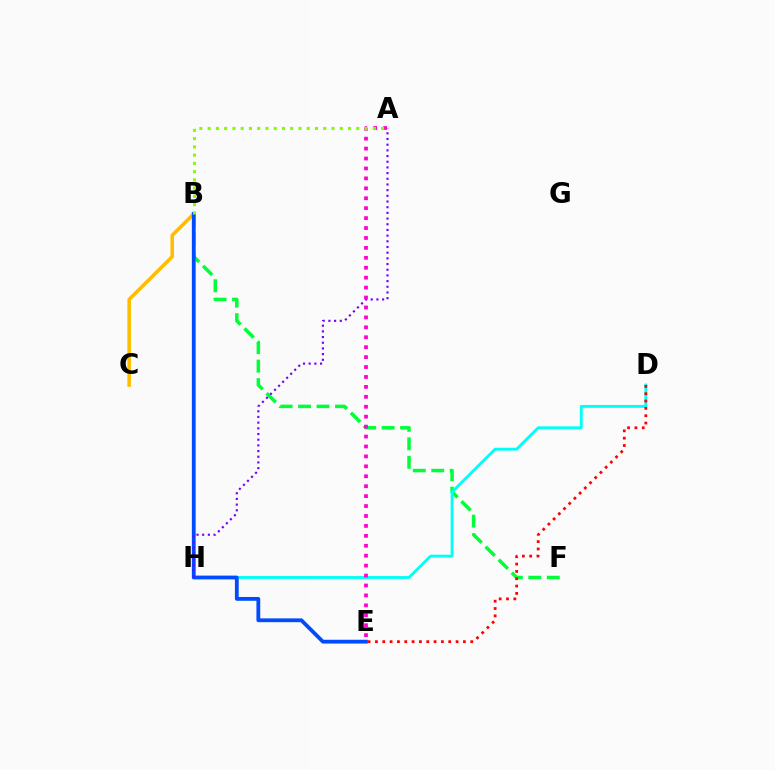{('B', 'C'): [{'color': '#ffbd00', 'line_style': 'solid', 'thickness': 2.58}], ('B', 'F'): [{'color': '#00ff39', 'line_style': 'dashed', 'thickness': 2.51}], ('D', 'H'): [{'color': '#00fff6', 'line_style': 'solid', 'thickness': 2.07}], ('D', 'E'): [{'color': '#ff0000', 'line_style': 'dotted', 'thickness': 1.99}], ('B', 'E'): [{'color': '#004bff', 'line_style': 'solid', 'thickness': 2.74}], ('A', 'H'): [{'color': '#7200ff', 'line_style': 'dotted', 'thickness': 1.54}], ('A', 'E'): [{'color': '#ff00cf', 'line_style': 'dotted', 'thickness': 2.7}], ('A', 'B'): [{'color': '#84ff00', 'line_style': 'dotted', 'thickness': 2.24}]}